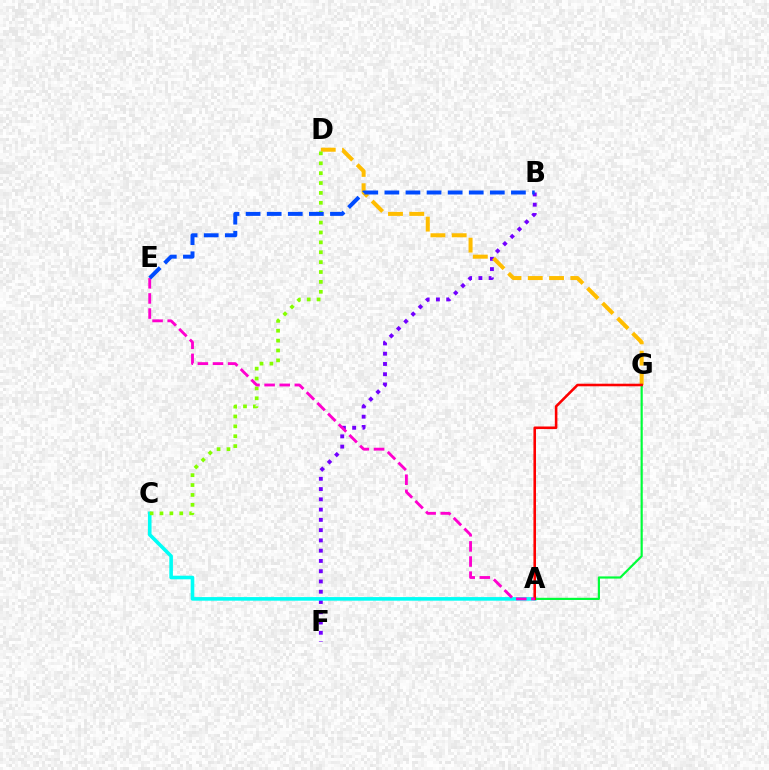{('B', 'F'): [{'color': '#7200ff', 'line_style': 'dotted', 'thickness': 2.79}], ('A', 'C'): [{'color': '#00fff6', 'line_style': 'solid', 'thickness': 2.6}], ('D', 'G'): [{'color': '#ffbd00', 'line_style': 'dashed', 'thickness': 2.89}], ('C', 'D'): [{'color': '#84ff00', 'line_style': 'dotted', 'thickness': 2.69}], ('A', 'G'): [{'color': '#00ff39', 'line_style': 'solid', 'thickness': 1.57}, {'color': '#ff0000', 'line_style': 'solid', 'thickness': 1.85}], ('A', 'E'): [{'color': '#ff00cf', 'line_style': 'dashed', 'thickness': 2.05}], ('B', 'E'): [{'color': '#004bff', 'line_style': 'dashed', 'thickness': 2.87}]}